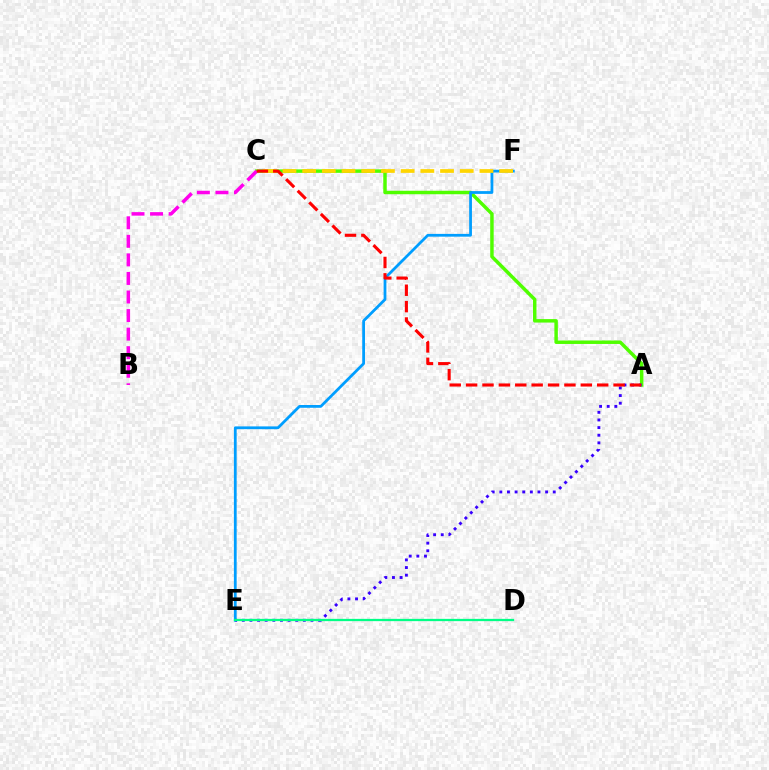{('A', 'C'): [{'color': '#4fff00', 'line_style': 'solid', 'thickness': 2.5}, {'color': '#ff0000', 'line_style': 'dashed', 'thickness': 2.23}], ('E', 'F'): [{'color': '#009eff', 'line_style': 'solid', 'thickness': 2.0}], ('A', 'E'): [{'color': '#3700ff', 'line_style': 'dotted', 'thickness': 2.07}], ('C', 'F'): [{'color': '#ffd500', 'line_style': 'dashed', 'thickness': 2.68}], ('D', 'E'): [{'color': '#00ff86', 'line_style': 'solid', 'thickness': 1.65}], ('B', 'C'): [{'color': '#ff00ed', 'line_style': 'dashed', 'thickness': 2.52}]}